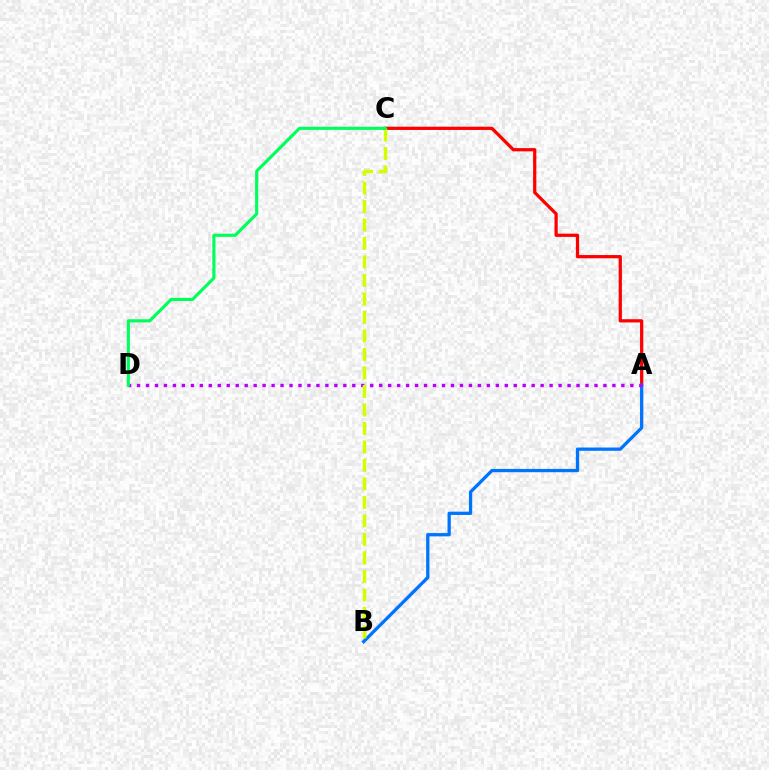{('A', 'C'): [{'color': '#ff0000', 'line_style': 'solid', 'thickness': 2.33}], ('A', 'B'): [{'color': '#0074ff', 'line_style': 'solid', 'thickness': 2.36}], ('A', 'D'): [{'color': '#b900ff', 'line_style': 'dotted', 'thickness': 2.44}], ('B', 'C'): [{'color': '#d1ff00', 'line_style': 'dashed', 'thickness': 2.51}], ('C', 'D'): [{'color': '#00ff5c', 'line_style': 'solid', 'thickness': 2.26}]}